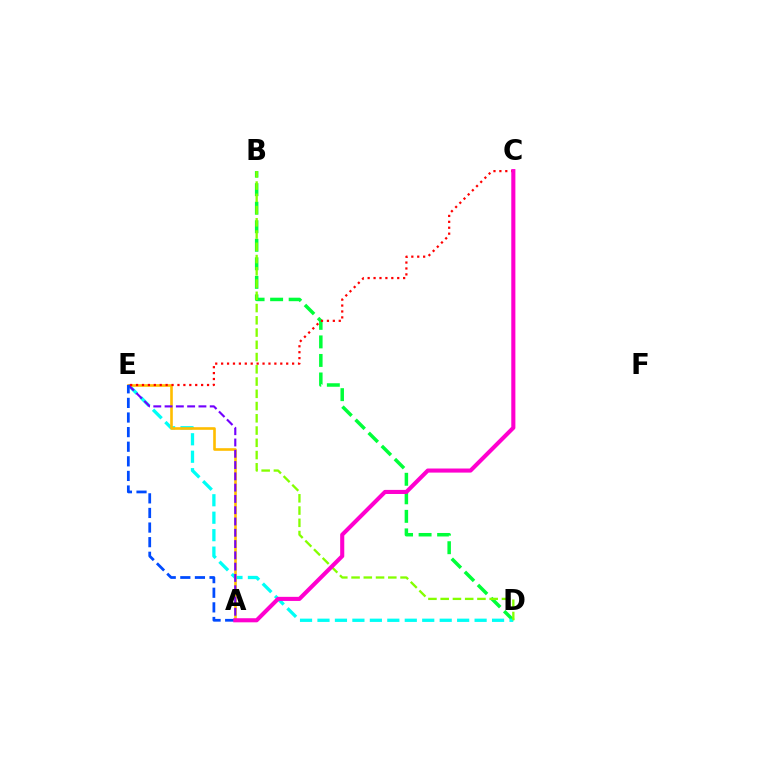{('B', 'D'): [{'color': '#00ff39', 'line_style': 'dashed', 'thickness': 2.52}, {'color': '#84ff00', 'line_style': 'dashed', 'thickness': 1.66}], ('D', 'E'): [{'color': '#00fff6', 'line_style': 'dashed', 'thickness': 2.37}], ('A', 'E'): [{'color': '#ffbd00', 'line_style': 'solid', 'thickness': 1.89}, {'color': '#7200ff', 'line_style': 'dashed', 'thickness': 1.53}, {'color': '#004bff', 'line_style': 'dashed', 'thickness': 1.98}], ('C', 'E'): [{'color': '#ff0000', 'line_style': 'dotted', 'thickness': 1.61}], ('A', 'C'): [{'color': '#ff00cf', 'line_style': 'solid', 'thickness': 2.94}]}